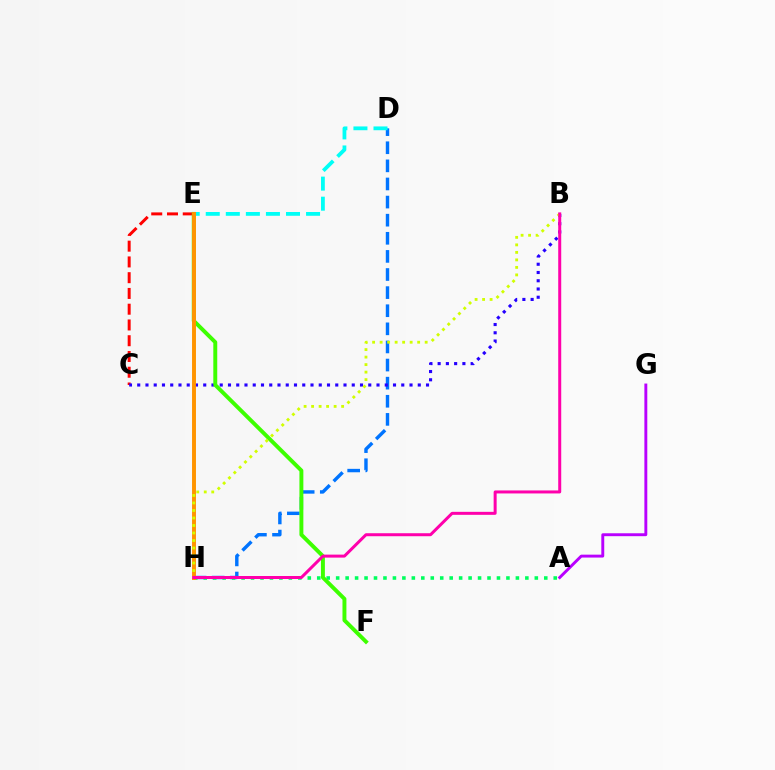{('D', 'H'): [{'color': '#0074ff', 'line_style': 'dashed', 'thickness': 2.46}], ('A', 'H'): [{'color': '#00ff5c', 'line_style': 'dotted', 'thickness': 2.57}], ('C', 'E'): [{'color': '#ff0000', 'line_style': 'dashed', 'thickness': 2.14}], ('B', 'C'): [{'color': '#2500ff', 'line_style': 'dotted', 'thickness': 2.24}], ('A', 'G'): [{'color': '#b900ff', 'line_style': 'solid', 'thickness': 2.1}], ('E', 'F'): [{'color': '#3dff00', 'line_style': 'solid', 'thickness': 2.83}], ('D', 'E'): [{'color': '#00fff6', 'line_style': 'dashed', 'thickness': 2.73}], ('E', 'H'): [{'color': '#ff9400', 'line_style': 'solid', 'thickness': 2.83}], ('B', 'H'): [{'color': '#d1ff00', 'line_style': 'dotted', 'thickness': 2.04}, {'color': '#ff00ac', 'line_style': 'solid', 'thickness': 2.16}]}